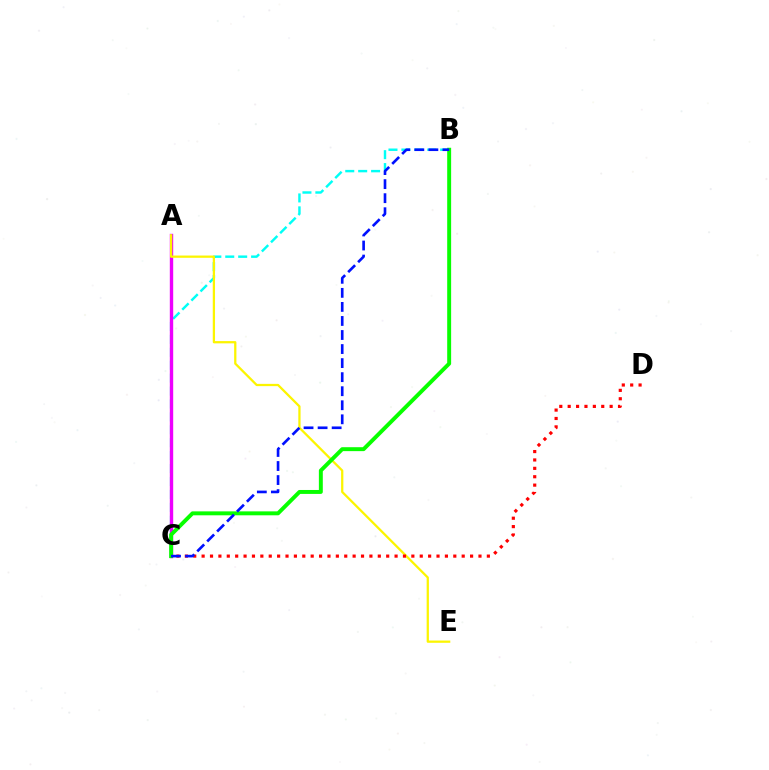{('B', 'C'): [{'color': '#00fff6', 'line_style': 'dashed', 'thickness': 1.76}, {'color': '#08ff00', 'line_style': 'solid', 'thickness': 2.83}, {'color': '#0010ff', 'line_style': 'dashed', 'thickness': 1.91}], ('A', 'C'): [{'color': '#ee00ff', 'line_style': 'solid', 'thickness': 2.44}], ('A', 'E'): [{'color': '#fcf500', 'line_style': 'solid', 'thickness': 1.63}], ('C', 'D'): [{'color': '#ff0000', 'line_style': 'dotted', 'thickness': 2.28}]}